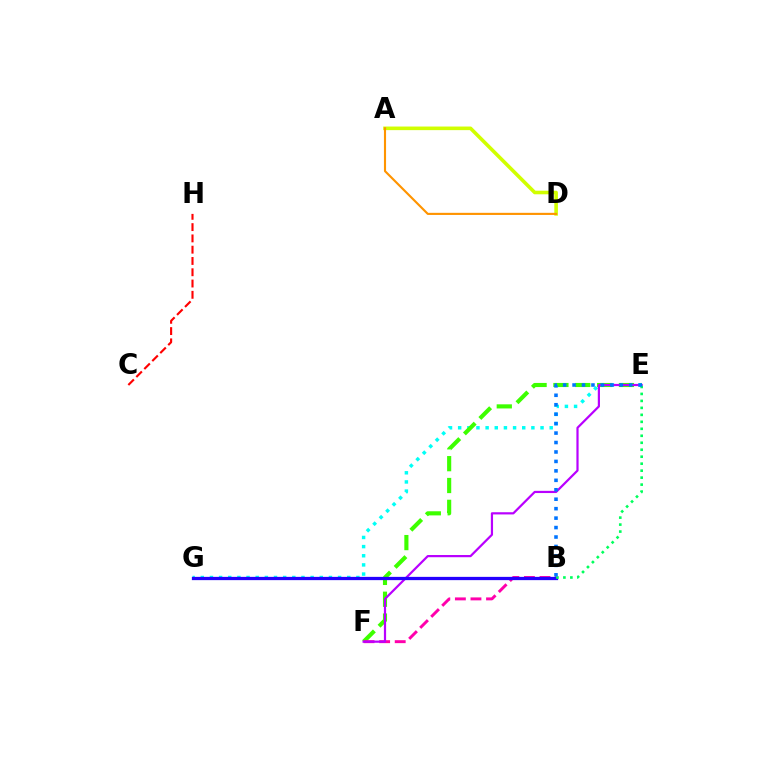{('A', 'D'): [{'color': '#d1ff00', 'line_style': 'solid', 'thickness': 2.59}, {'color': '#ff9400', 'line_style': 'solid', 'thickness': 1.53}], ('E', 'G'): [{'color': '#00fff6', 'line_style': 'dotted', 'thickness': 2.49}], ('E', 'F'): [{'color': '#3dff00', 'line_style': 'dashed', 'thickness': 2.97}, {'color': '#b900ff', 'line_style': 'solid', 'thickness': 1.59}], ('B', 'F'): [{'color': '#ff00ac', 'line_style': 'dashed', 'thickness': 2.12}], ('B', 'G'): [{'color': '#2500ff', 'line_style': 'solid', 'thickness': 2.35}], ('C', 'H'): [{'color': '#ff0000', 'line_style': 'dashed', 'thickness': 1.53}], ('B', 'E'): [{'color': '#00ff5c', 'line_style': 'dotted', 'thickness': 1.9}, {'color': '#0074ff', 'line_style': 'dotted', 'thickness': 2.57}]}